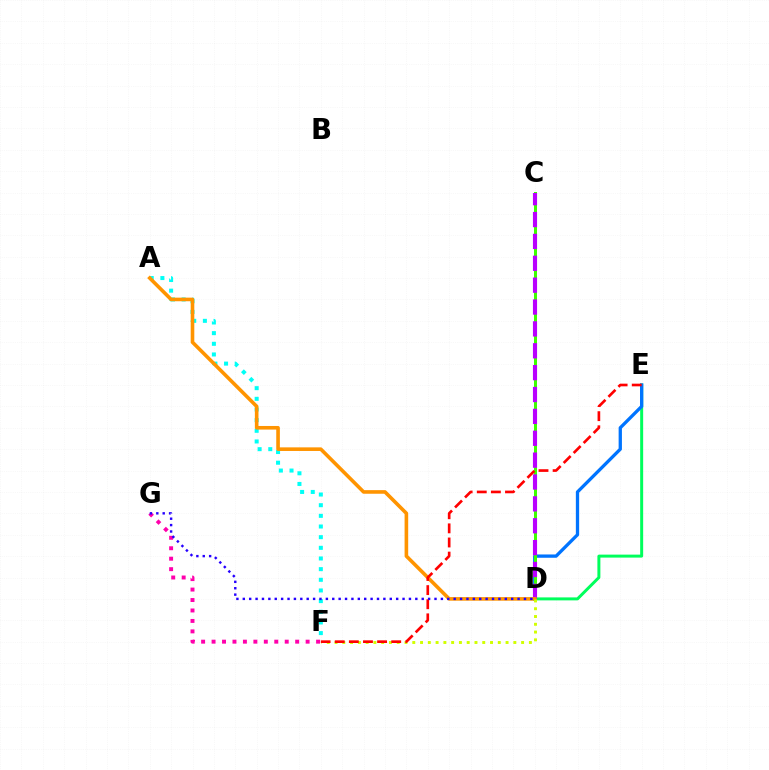{('D', 'E'): [{'color': '#00ff5c', 'line_style': 'solid', 'thickness': 2.15}, {'color': '#0074ff', 'line_style': 'solid', 'thickness': 2.38}], ('C', 'D'): [{'color': '#3dff00', 'line_style': 'solid', 'thickness': 2.17}, {'color': '#b900ff', 'line_style': 'dashed', 'thickness': 2.97}], ('A', 'F'): [{'color': '#00fff6', 'line_style': 'dotted', 'thickness': 2.9}], ('A', 'D'): [{'color': '#ff9400', 'line_style': 'solid', 'thickness': 2.6}], ('F', 'G'): [{'color': '#ff00ac', 'line_style': 'dotted', 'thickness': 2.84}], ('D', 'F'): [{'color': '#d1ff00', 'line_style': 'dotted', 'thickness': 2.11}], ('E', 'F'): [{'color': '#ff0000', 'line_style': 'dashed', 'thickness': 1.92}], ('D', 'G'): [{'color': '#2500ff', 'line_style': 'dotted', 'thickness': 1.74}]}